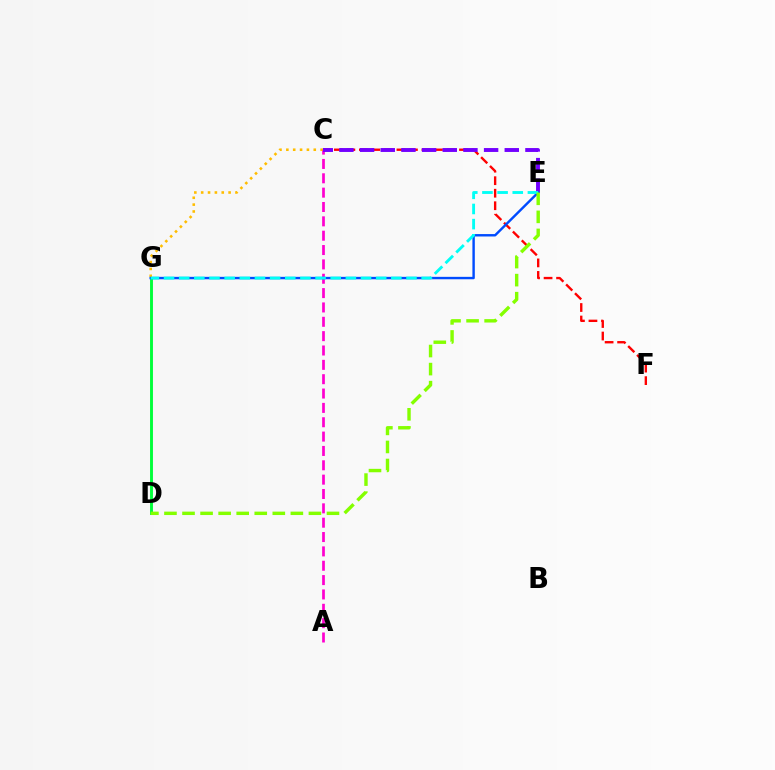{('C', 'G'): [{'color': '#ffbd00', 'line_style': 'dotted', 'thickness': 1.86}], ('A', 'C'): [{'color': '#ff00cf', 'line_style': 'dashed', 'thickness': 1.95}], ('C', 'F'): [{'color': '#ff0000', 'line_style': 'dashed', 'thickness': 1.7}], ('C', 'E'): [{'color': '#7200ff', 'line_style': 'dashed', 'thickness': 2.81}], ('D', 'G'): [{'color': '#00ff39', 'line_style': 'solid', 'thickness': 2.08}], ('E', 'G'): [{'color': '#004bff', 'line_style': 'solid', 'thickness': 1.74}, {'color': '#00fff6', 'line_style': 'dashed', 'thickness': 2.06}], ('D', 'E'): [{'color': '#84ff00', 'line_style': 'dashed', 'thickness': 2.45}]}